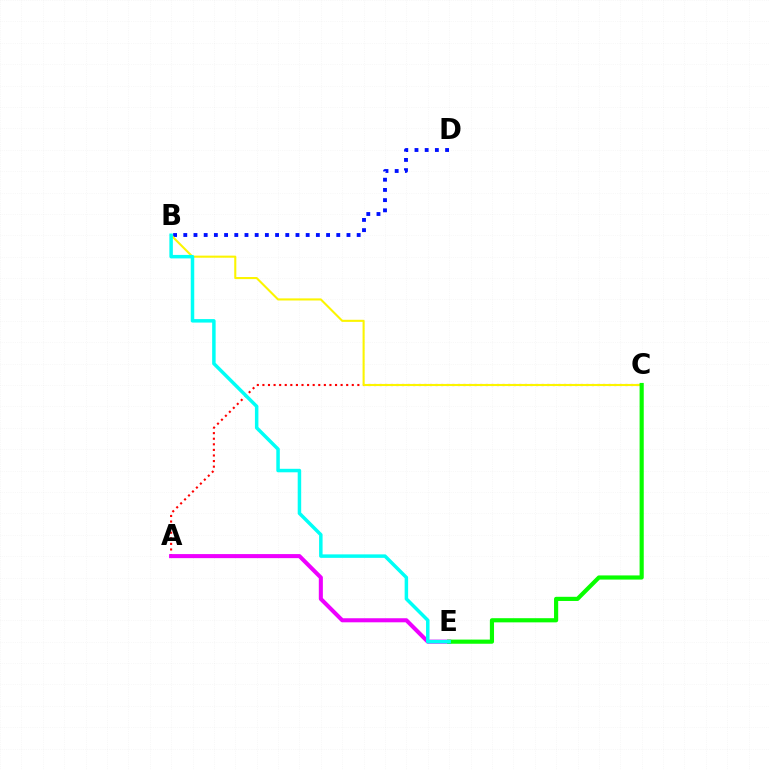{('B', 'D'): [{'color': '#0010ff', 'line_style': 'dotted', 'thickness': 2.77}], ('A', 'C'): [{'color': '#ff0000', 'line_style': 'dotted', 'thickness': 1.52}], ('B', 'C'): [{'color': '#fcf500', 'line_style': 'solid', 'thickness': 1.5}], ('A', 'E'): [{'color': '#ee00ff', 'line_style': 'solid', 'thickness': 2.92}], ('C', 'E'): [{'color': '#08ff00', 'line_style': 'solid', 'thickness': 2.99}], ('B', 'E'): [{'color': '#00fff6', 'line_style': 'solid', 'thickness': 2.51}]}